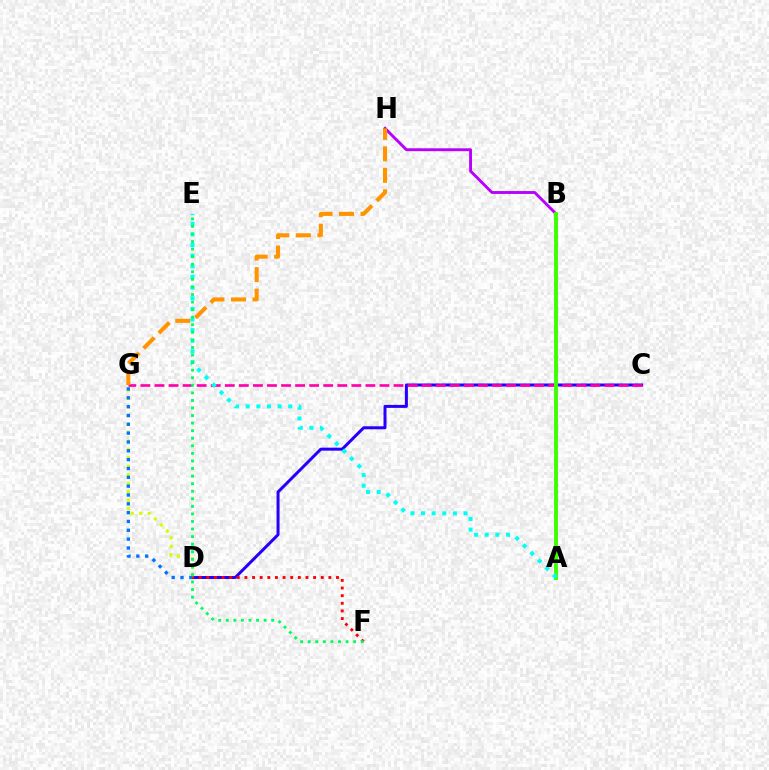{('B', 'H'): [{'color': '#b900ff', 'line_style': 'solid', 'thickness': 2.08}], ('C', 'D'): [{'color': '#2500ff', 'line_style': 'solid', 'thickness': 2.16}], ('C', 'G'): [{'color': '#ff00ac', 'line_style': 'dashed', 'thickness': 1.91}], ('D', 'G'): [{'color': '#d1ff00', 'line_style': 'dotted', 'thickness': 2.31}, {'color': '#0074ff', 'line_style': 'dotted', 'thickness': 2.4}], ('G', 'H'): [{'color': '#ff9400', 'line_style': 'dashed', 'thickness': 2.92}], ('A', 'B'): [{'color': '#3dff00', 'line_style': 'solid', 'thickness': 2.81}], ('A', 'E'): [{'color': '#00fff6', 'line_style': 'dotted', 'thickness': 2.89}], ('D', 'F'): [{'color': '#ff0000', 'line_style': 'dotted', 'thickness': 2.07}], ('E', 'F'): [{'color': '#00ff5c', 'line_style': 'dotted', 'thickness': 2.06}]}